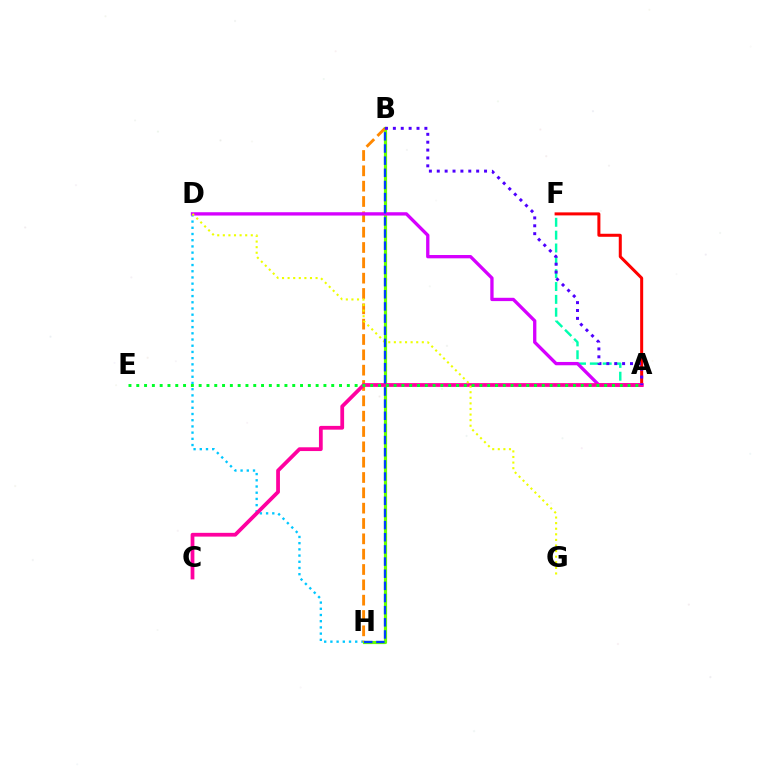{('D', 'H'): [{'color': '#00c7ff', 'line_style': 'dotted', 'thickness': 1.69}], ('B', 'H'): [{'color': '#66ff00', 'line_style': 'solid', 'thickness': 2.29}, {'color': '#ff8800', 'line_style': 'dashed', 'thickness': 2.08}, {'color': '#003fff', 'line_style': 'dashed', 'thickness': 1.65}], ('A', 'F'): [{'color': '#00ffaf', 'line_style': 'dashed', 'thickness': 1.75}, {'color': '#ff0000', 'line_style': 'solid', 'thickness': 2.18}], ('A', 'D'): [{'color': '#d600ff', 'line_style': 'solid', 'thickness': 2.39}], ('A', 'C'): [{'color': '#ff00a0', 'line_style': 'solid', 'thickness': 2.71}], ('D', 'G'): [{'color': '#eeff00', 'line_style': 'dotted', 'thickness': 1.52}], ('A', 'B'): [{'color': '#4f00ff', 'line_style': 'dotted', 'thickness': 2.14}], ('A', 'E'): [{'color': '#00ff27', 'line_style': 'dotted', 'thickness': 2.12}]}